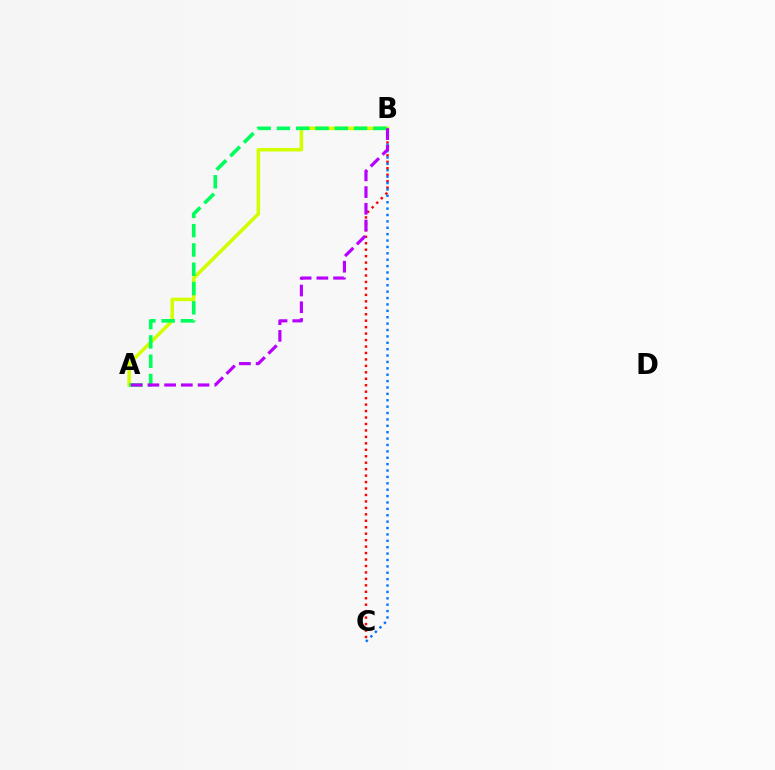{('A', 'B'): [{'color': '#d1ff00', 'line_style': 'solid', 'thickness': 2.53}, {'color': '#00ff5c', 'line_style': 'dashed', 'thickness': 2.62}, {'color': '#b900ff', 'line_style': 'dashed', 'thickness': 2.27}], ('B', 'C'): [{'color': '#ff0000', 'line_style': 'dotted', 'thickness': 1.75}, {'color': '#0074ff', 'line_style': 'dotted', 'thickness': 1.74}]}